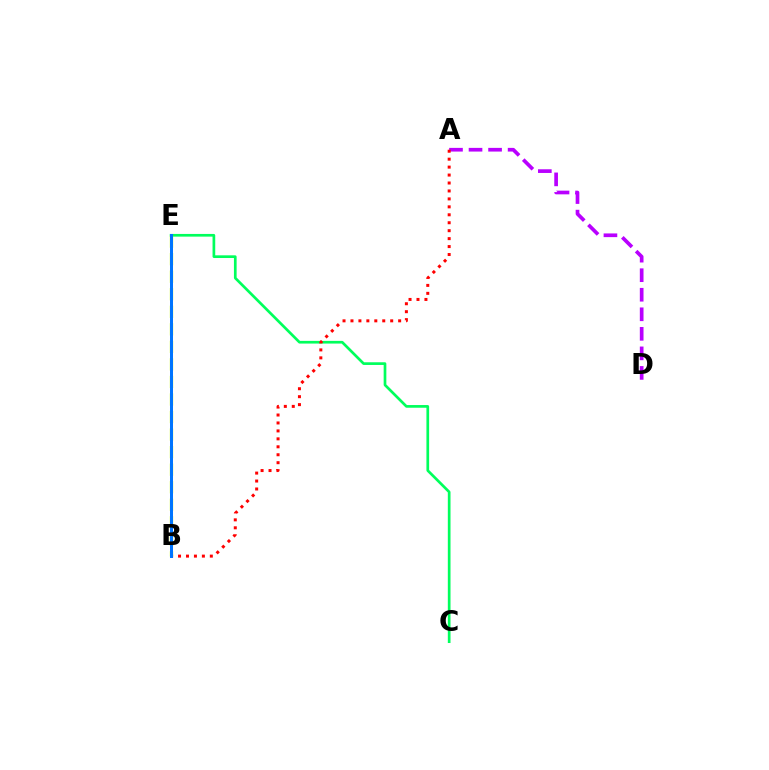{('C', 'E'): [{'color': '#00ff5c', 'line_style': 'solid', 'thickness': 1.94}], ('A', 'D'): [{'color': '#b900ff', 'line_style': 'dashed', 'thickness': 2.65}], ('B', 'E'): [{'color': '#d1ff00', 'line_style': 'dashed', 'thickness': 2.38}, {'color': '#0074ff', 'line_style': 'solid', 'thickness': 2.16}], ('A', 'B'): [{'color': '#ff0000', 'line_style': 'dotted', 'thickness': 2.16}]}